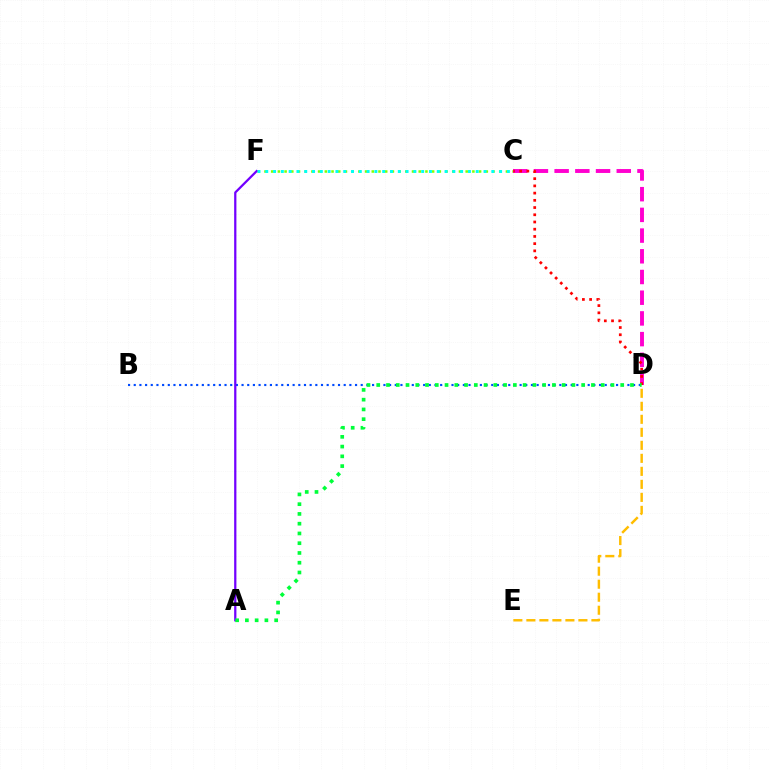{('D', 'E'): [{'color': '#ffbd00', 'line_style': 'dashed', 'thickness': 1.77}], ('B', 'D'): [{'color': '#004bff', 'line_style': 'dotted', 'thickness': 1.54}], ('C', 'F'): [{'color': '#84ff00', 'line_style': 'dotted', 'thickness': 1.82}, {'color': '#00fff6', 'line_style': 'dotted', 'thickness': 2.12}], ('A', 'F'): [{'color': '#7200ff', 'line_style': 'solid', 'thickness': 1.62}], ('C', 'D'): [{'color': '#ff00cf', 'line_style': 'dashed', 'thickness': 2.81}, {'color': '#ff0000', 'line_style': 'dotted', 'thickness': 1.96}], ('A', 'D'): [{'color': '#00ff39', 'line_style': 'dotted', 'thickness': 2.65}]}